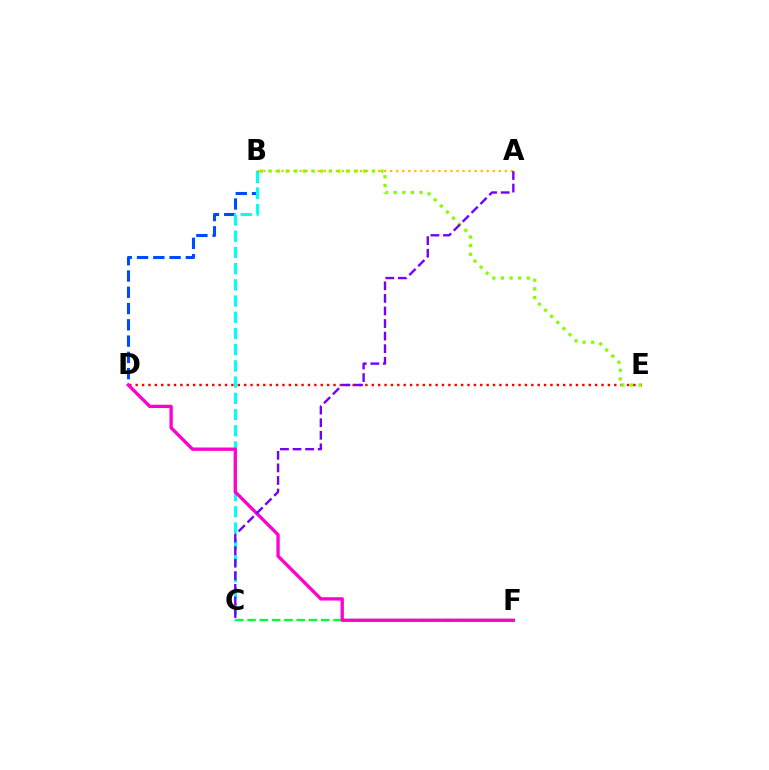{('A', 'B'): [{'color': '#ffbd00', 'line_style': 'dotted', 'thickness': 1.64}], ('B', 'D'): [{'color': '#004bff', 'line_style': 'dashed', 'thickness': 2.21}], ('D', 'E'): [{'color': '#ff0000', 'line_style': 'dotted', 'thickness': 1.73}], ('C', 'F'): [{'color': '#00ff39', 'line_style': 'dashed', 'thickness': 1.67}], ('B', 'C'): [{'color': '#00fff6', 'line_style': 'dashed', 'thickness': 2.2}], ('D', 'F'): [{'color': '#ff00cf', 'line_style': 'solid', 'thickness': 2.4}], ('B', 'E'): [{'color': '#84ff00', 'line_style': 'dotted', 'thickness': 2.34}], ('A', 'C'): [{'color': '#7200ff', 'line_style': 'dashed', 'thickness': 1.71}]}